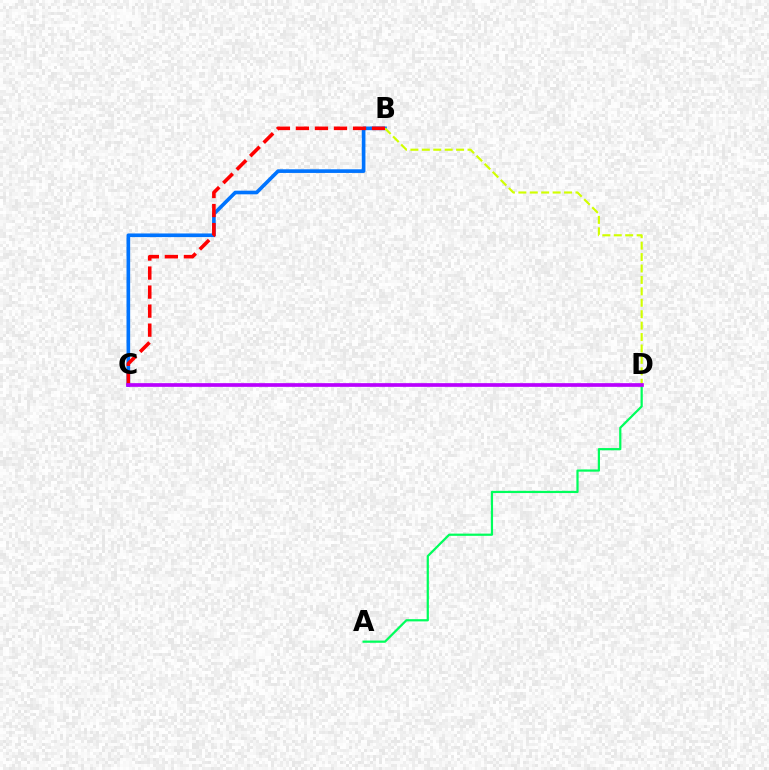{('B', 'C'): [{'color': '#0074ff', 'line_style': 'solid', 'thickness': 2.62}, {'color': '#ff0000', 'line_style': 'dashed', 'thickness': 2.58}], ('B', 'D'): [{'color': '#d1ff00', 'line_style': 'dashed', 'thickness': 1.55}], ('A', 'D'): [{'color': '#00ff5c', 'line_style': 'solid', 'thickness': 1.6}], ('C', 'D'): [{'color': '#b900ff', 'line_style': 'solid', 'thickness': 2.65}]}